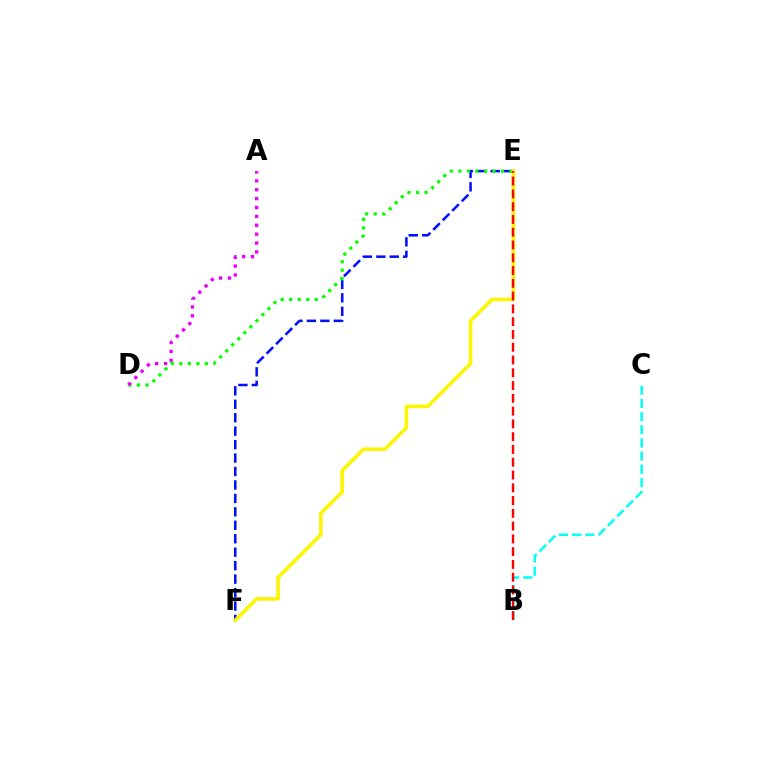{('E', 'F'): [{'color': '#0010ff', 'line_style': 'dashed', 'thickness': 1.83}, {'color': '#fcf500', 'line_style': 'solid', 'thickness': 2.57}], ('B', 'C'): [{'color': '#00fff6', 'line_style': 'dashed', 'thickness': 1.79}], ('D', 'E'): [{'color': '#08ff00', 'line_style': 'dotted', 'thickness': 2.32}], ('B', 'E'): [{'color': '#ff0000', 'line_style': 'dashed', 'thickness': 1.74}], ('A', 'D'): [{'color': '#ee00ff', 'line_style': 'dotted', 'thickness': 2.41}]}